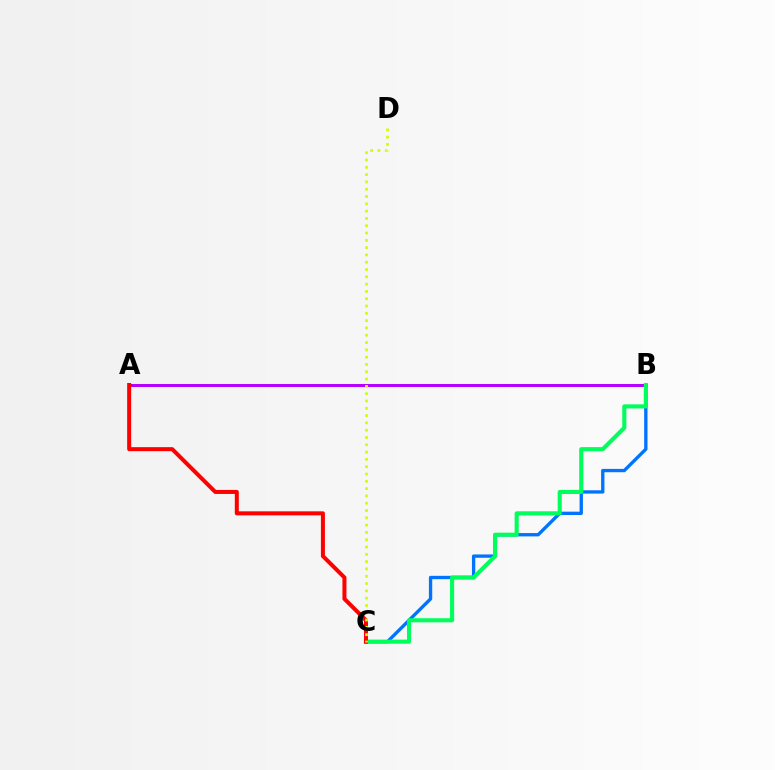{('A', 'B'): [{'color': '#b900ff', 'line_style': 'solid', 'thickness': 2.15}], ('B', 'C'): [{'color': '#0074ff', 'line_style': 'solid', 'thickness': 2.4}, {'color': '#00ff5c', 'line_style': 'solid', 'thickness': 2.96}], ('A', 'C'): [{'color': '#ff0000', 'line_style': 'solid', 'thickness': 2.89}], ('C', 'D'): [{'color': '#d1ff00', 'line_style': 'dotted', 'thickness': 1.98}]}